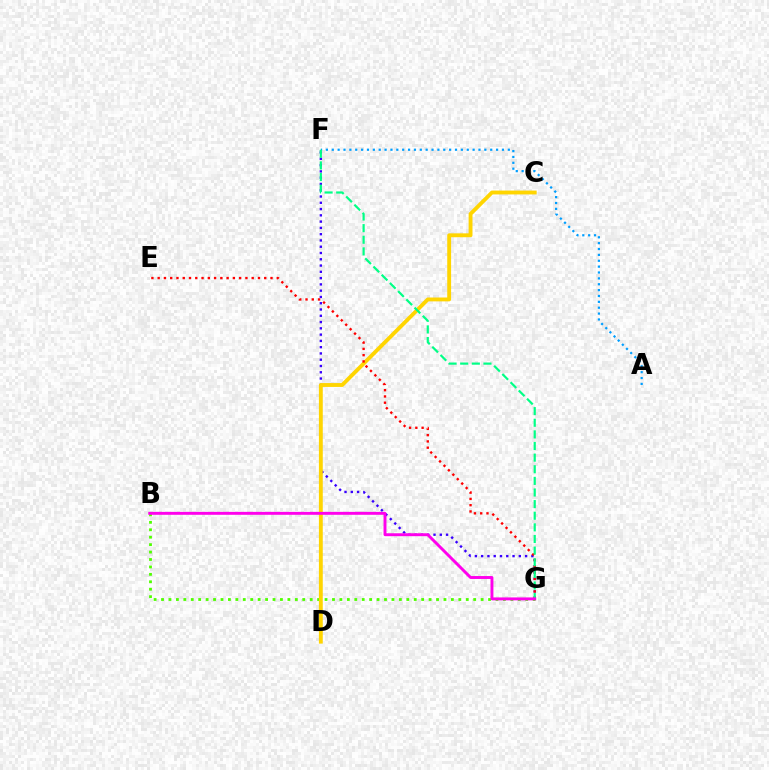{('F', 'G'): [{'color': '#3700ff', 'line_style': 'dotted', 'thickness': 1.71}, {'color': '#00ff86', 'line_style': 'dashed', 'thickness': 1.58}], ('A', 'F'): [{'color': '#009eff', 'line_style': 'dotted', 'thickness': 1.59}], ('B', 'G'): [{'color': '#4fff00', 'line_style': 'dotted', 'thickness': 2.02}, {'color': '#ff00ed', 'line_style': 'solid', 'thickness': 2.1}], ('C', 'D'): [{'color': '#ffd500', 'line_style': 'solid', 'thickness': 2.78}], ('E', 'G'): [{'color': '#ff0000', 'line_style': 'dotted', 'thickness': 1.7}]}